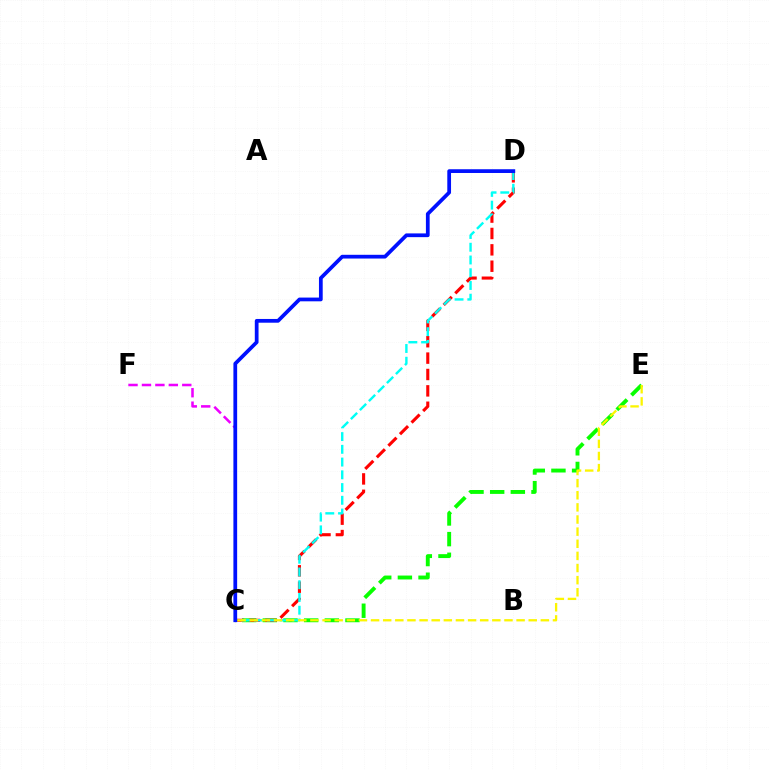{('C', 'E'): [{'color': '#08ff00', 'line_style': 'dashed', 'thickness': 2.81}, {'color': '#fcf500', 'line_style': 'dashed', 'thickness': 1.65}], ('C', 'D'): [{'color': '#ff0000', 'line_style': 'dashed', 'thickness': 2.22}, {'color': '#00fff6', 'line_style': 'dashed', 'thickness': 1.73}, {'color': '#0010ff', 'line_style': 'solid', 'thickness': 2.69}], ('C', 'F'): [{'color': '#ee00ff', 'line_style': 'dashed', 'thickness': 1.83}]}